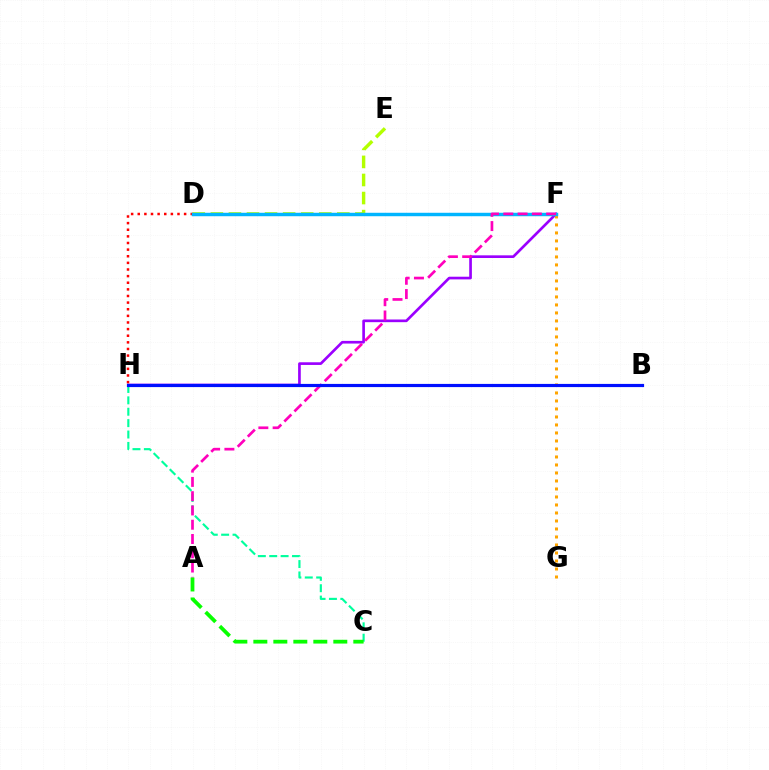{('C', 'H'): [{'color': '#00ff9d', 'line_style': 'dashed', 'thickness': 1.55}], ('D', 'E'): [{'color': '#b3ff00', 'line_style': 'dashed', 'thickness': 2.45}], ('F', 'H'): [{'color': '#9b00ff', 'line_style': 'solid', 'thickness': 1.92}], ('D', 'H'): [{'color': '#ff0000', 'line_style': 'dotted', 'thickness': 1.8}], ('F', 'G'): [{'color': '#ffa500', 'line_style': 'dotted', 'thickness': 2.17}], ('D', 'F'): [{'color': '#00b5ff', 'line_style': 'solid', 'thickness': 2.48}], ('A', 'F'): [{'color': '#ff00bd', 'line_style': 'dashed', 'thickness': 1.94}], ('A', 'C'): [{'color': '#08ff00', 'line_style': 'dashed', 'thickness': 2.72}], ('B', 'H'): [{'color': '#0010ff', 'line_style': 'solid', 'thickness': 2.29}]}